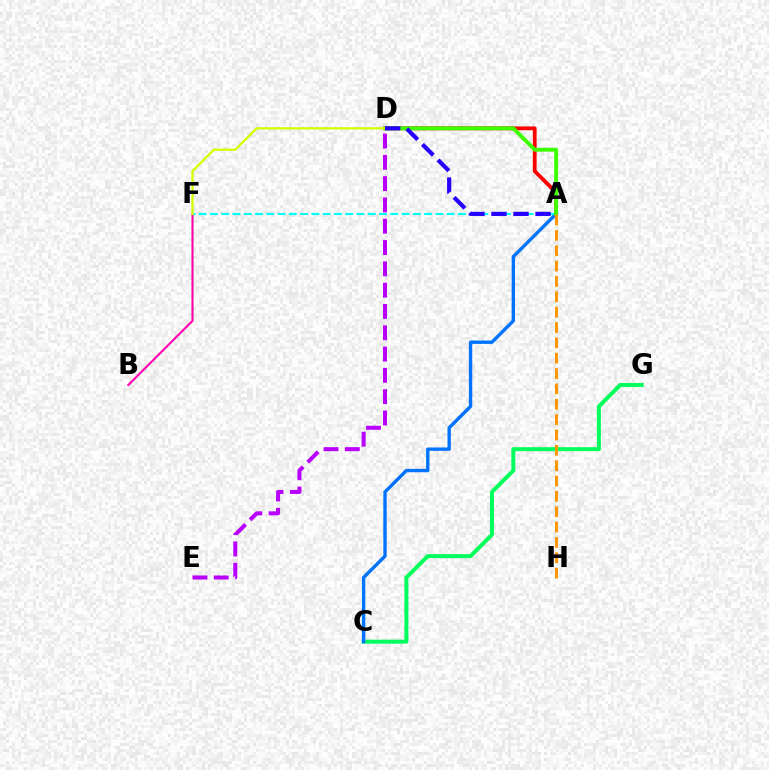{('C', 'G'): [{'color': '#00ff5c', 'line_style': 'solid', 'thickness': 2.87}], ('A', 'C'): [{'color': '#0074ff', 'line_style': 'solid', 'thickness': 2.43}], ('B', 'F'): [{'color': '#ff00ac', 'line_style': 'solid', 'thickness': 1.51}], ('A', 'F'): [{'color': '#00fff6', 'line_style': 'dashed', 'thickness': 1.53}], ('A', 'D'): [{'color': '#ff0000', 'line_style': 'solid', 'thickness': 2.74}, {'color': '#3dff00', 'line_style': 'solid', 'thickness': 2.79}, {'color': '#2500ff', 'line_style': 'dashed', 'thickness': 2.99}], ('D', 'F'): [{'color': '#d1ff00', 'line_style': 'solid', 'thickness': 1.64}], ('A', 'H'): [{'color': '#ff9400', 'line_style': 'dashed', 'thickness': 2.09}], ('D', 'E'): [{'color': '#b900ff', 'line_style': 'dashed', 'thickness': 2.89}]}